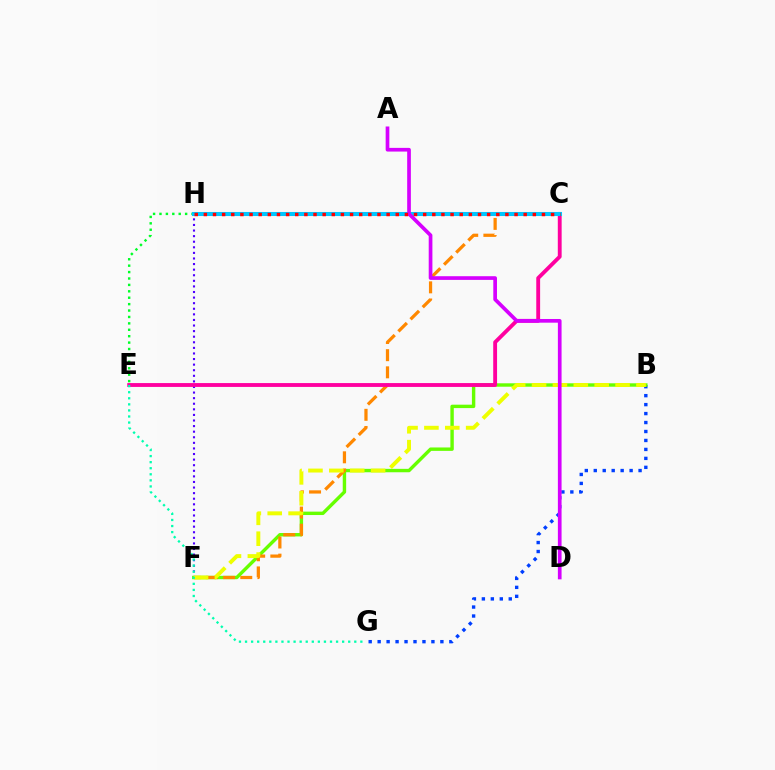{('B', 'G'): [{'color': '#003fff', 'line_style': 'dotted', 'thickness': 2.43}], ('F', 'H'): [{'color': '#4f00ff', 'line_style': 'dotted', 'thickness': 1.52}], ('E', 'H'): [{'color': '#00ff27', 'line_style': 'dotted', 'thickness': 1.74}], ('B', 'F'): [{'color': '#66ff00', 'line_style': 'solid', 'thickness': 2.45}, {'color': '#eeff00', 'line_style': 'dashed', 'thickness': 2.84}], ('C', 'F'): [{'color': '#ff8800', 'line_style': 'dashed', 'thickness': 2.33}], ('C', 'E'): [{'color': '#ff00a0', 'line_style': 'solid', 'thickness': 2.77}], ('C', 'H'): [{'color': '#00c7ff', 'line_style': 'solid', 'thickness': 2.92}, {'color': '#ff0000', 'line_style': 'dotted', 'thickness': 2.48}], ('A', 'D'): [{'color': '#d600ff', 'line_style': 'solid', 'thickness': 2.66}], ('E', 'G'): [{'color': '#00ffaf', 'line_style': 'dotted', 'thickness': 1.65}]}